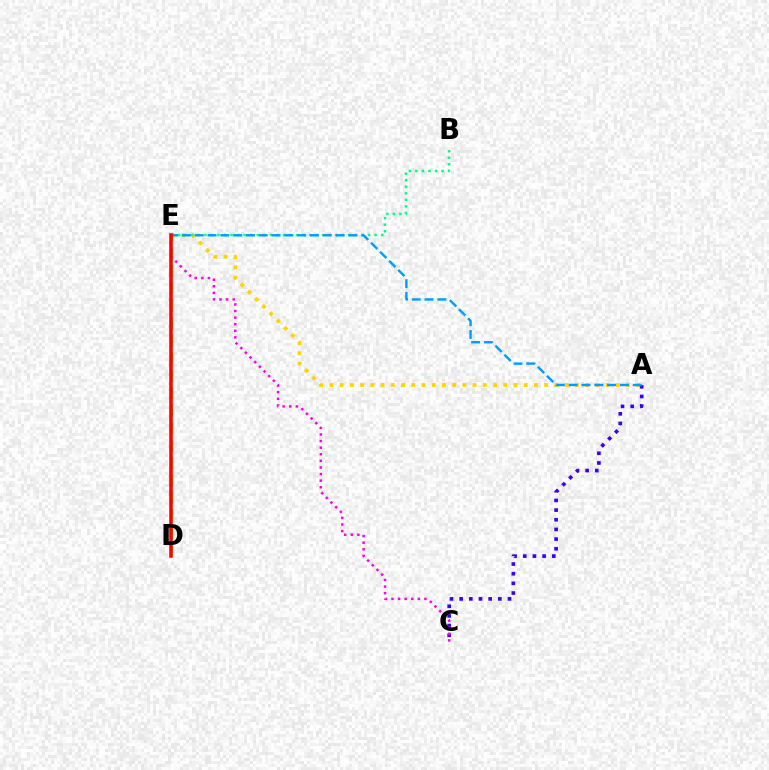{('D', 'E'): [{'color': '#4fff00', 'line_style': 'dashed', 'thickness': 2.37}, {'color': '#ff0000', 'line_style': 'solid', 'thickness': 2.55}], ('A', 'E'): [{'color': '#ffd500', 'line_style': 'dotted', 'thickness': 2.78}, {'color': '#009eff', 'line_style': 'dashed', 'thickness': 1.74}], ('A', 'C'): [{'color': '#3700ff', 'line_style': 'dotted', 'thickness': 2.63}], ('B', 'E'): [{'color': '#00ff86', 'line_style': 'dotted', 'thickness': 1.78}], ('C', 'E'): [{'color': '#ff00ed', 'line_style': 'dotted', 'thickness': 1.79}]}